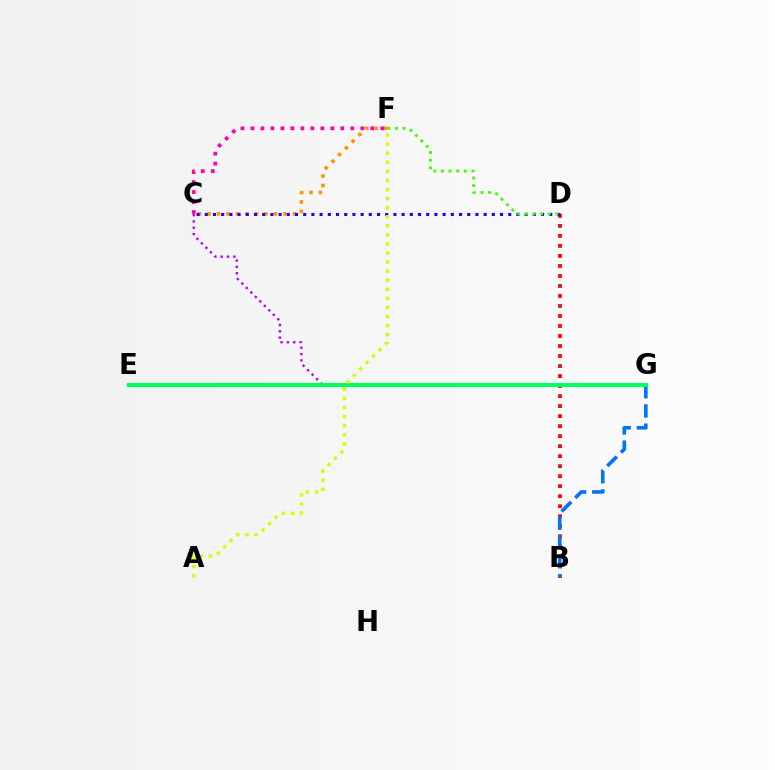{('B', 'D'): [{'color': '#ff0000', 'line_style': 'dotted', 'thickness': 2.72}], ('B', 'G'): [{'color': '#0074ff', 'line_style': 'dashed', 'thickness': 2.61}], ('C', 'F'): [{'color': '#ff00ac', 'line_style': 'dotted', 'thickness': 2.71}, {'color': '#ff9400', 'line_style': 'dotted', 'thickness': 2.58}], ('C', 'G'): [{'color': '#b900ff', 'line_style': 'dotted', 'thickness': 1.72}], ('E', 'G'): [{'color': '#00fff6', 'line_style': 'dashed', 'thickness': 2.67}, {'color': '#00ff5c', 'line_style': 'solid', 'thickness': 2.91}], ('C', 'D'): [{'color': '#2500ff', 'line_style': 'dotted', 'thickness': 2.23}], ('D', 'F'): [{'color': '#3dff00', 'line_style': 'dotted', 'thickness': 2.07}], ('A', 'F'): [{'color': '#d1ff00', 'line_style': 'dotted', 'thickness': 2.47}]}